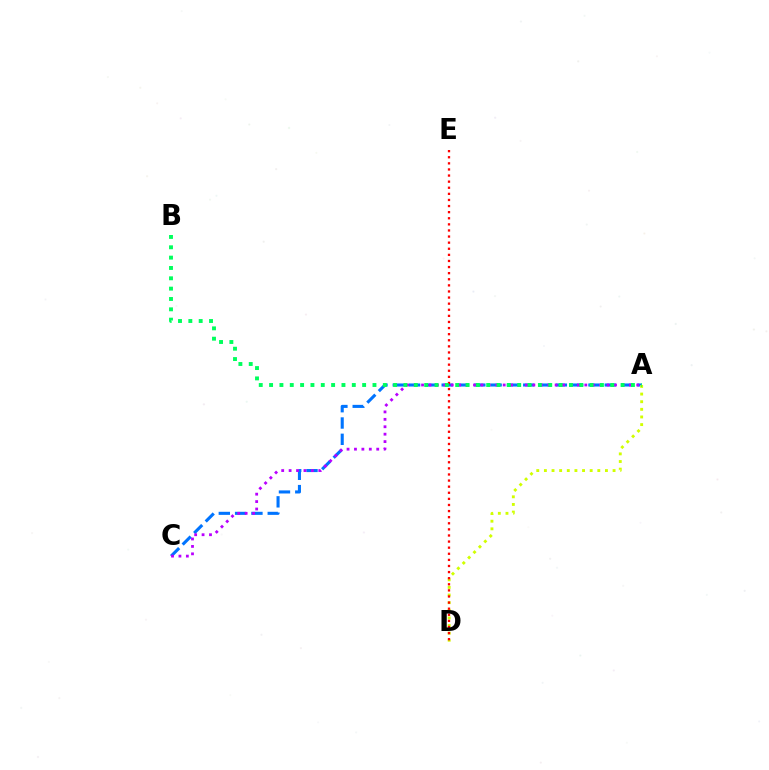{('A', 'C'): [{'color': '#0074ff', 'line_style': 'dashed', 'thickness': 2.22}, {'color': '#b900ff', 'line_style': 'dotted', 'thickness': 2.02}], ('A', 'D'): [{'color': '#d1ff00', 'line_style': 'dotted', 'thickness': 2.07}], ('D', 'E'): [{'color': '#ff0000', 'line_style': 'dotted', 'thickness': 1.66}], ('A', 'B'): [{'color': '#00ff5c', 'line_style': 'dotted', 'thickness': 2.81}]}